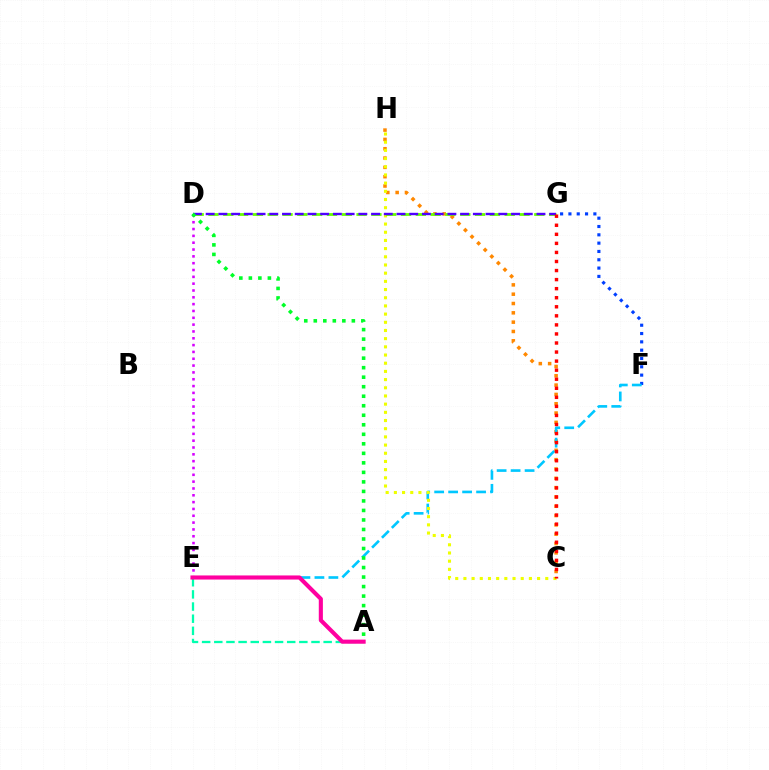{('C', 'H'): [{'color': '#ff8800', 'line_style': 'dotted', 'thickness': 2.53}, {'color': '#eeff00', 'line_style': 'dotted', 'thickness': 2.22}], ('F', 'G'): [{'color': '#003fff', 'line_style': 'dotted', 'thickness': 2.26}], ('D', 'E'): [{'color': '#d600ff', 'line_style': 'dotted', 'thickness': 1.85}], ('A', 'E'): [{'color': '#00ffaf', 'line_style': 'dashed', 'thickness': 1.65}, {'color': '#ff00a0', 'line_style': 'solid', 'thickness': 2.96}], ('E', 'F'): [{'color': '#00c7ff', 'line_style': 'dashed', 'thickness': 1.9}], ('D', 'G'): [{'color': '#66ff00', 'line_style': 'dashed', 'thickness': 2.01}, {'color': '#4f00ff', 'line_style': 'dashed', 'thickness': 1.73}], ('A', 'D'): [{'color': '#00ff27', 'line_style': 'dotted', 'thickness': 2.59}], ('C', 'G'): [{'color': '#ff0000', 'line_style': 'dotted', 'thickness': 2.46}]}